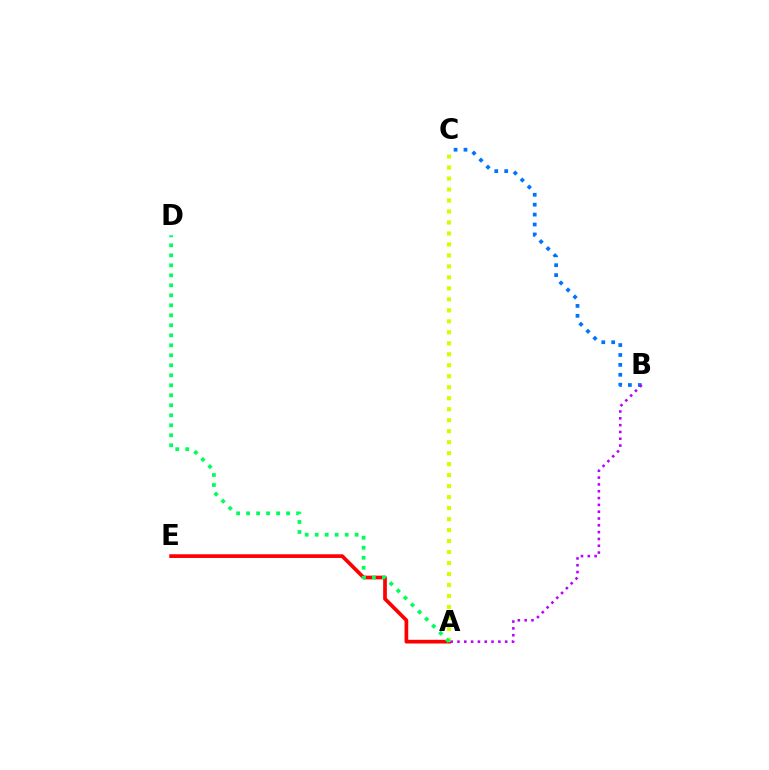{('B', 'C'): [{'color': '#0074ff', 'line_style': 'dotted', 'thickness': 2.69}], ('A', 'E'): [{'color': '#ff0000', 'line_style': 'solid', 'thickness': 2.67}], ('A', 'C'): [{'color': '#d1ff00', 'line_style': 'dotted', 'thickness': 2.98}], ('A', 'B'): [{'color': '#b900ff', 'line_style': 'dotted', 'thickness': 1.85}], ('A', 'D'): [{'color': '#00ff5c', 'line_style': 'dotted', 'thickness': 2.72}]}